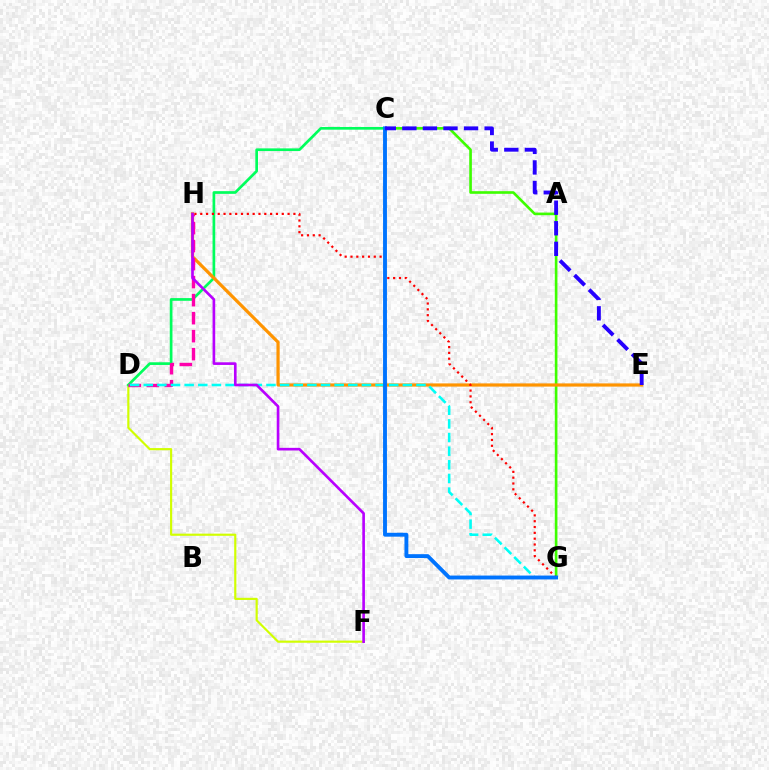{('C', 'G'): [{'color': '#3dff00', 'line_style': 'solid', 'thickness': 1.9}, {'color': '#0074ff', 'line_style': 'solid', 'thickness': 2.8}], ('D', 'F'): [{'color': '#d1ff00', 'line_style': 'solid', 'thickness': 1.56}], ('C', 'D'): [{'color': '#00ff5c', 'line_style': 'solid', 'thickness': 1.94}], ('E', 'H'): [{'color': '#ff9400', 'line_style': 'solid', 'thickness': 2.31}], ('D', 'H'): [{'color': '#ff00ac', 'line_style': 'dashed', 'thickness': 2.45}], ('G', 'H'): [{'color': '#ff0000', 'line_style': 'dotted', 'thickness': 1.58}], ('D', 'G'): [{'color': '#00fff6', 'line_style': 'dashed', 'thickness': 1.85}], ('F', 'H'): [{'color': '#b900ff', 'line_style': 'solid', 'thickness': 1.9}], ('C', 'E'): [{'color': '#2500ff', 'line_style': 'dashed', 'thickness': 2.79}]}